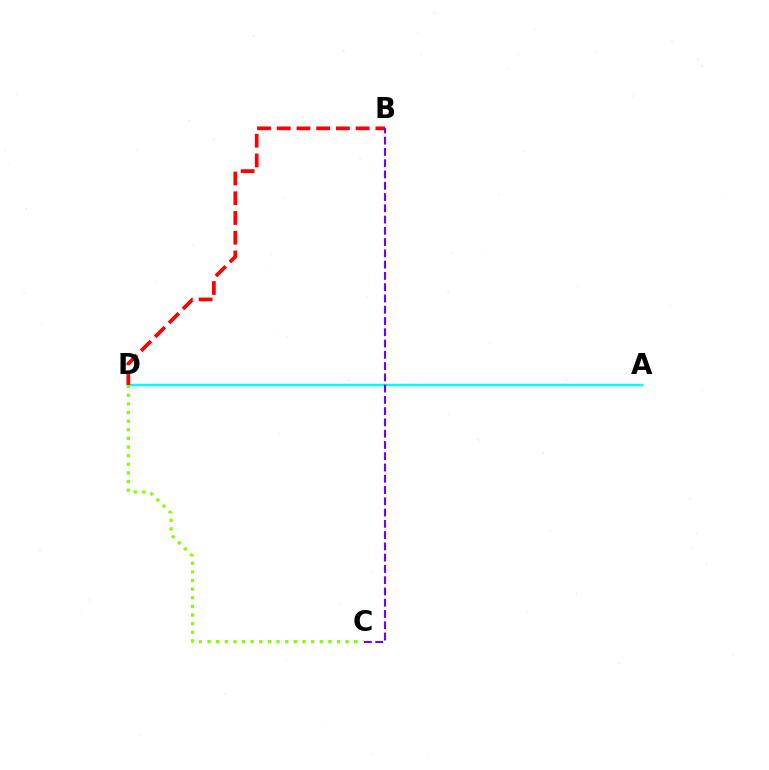{('A', 'D'): [{'color': '#00fff6', 'line_style': 'solid', 'thickness': 1.8}], ('B', 'D'): [{'color': '#ff0000', 'line_style': 'dashed', 'thickness': 2.68}], ('B', 'C'): [{'color': '#7200ff', 'line_style': 'dashed', 'thickness': 1.53}], ('C', 'D'): [{'color': '#84ff00', 'line_style': 'dotted', 'thickness': 2.34}]}